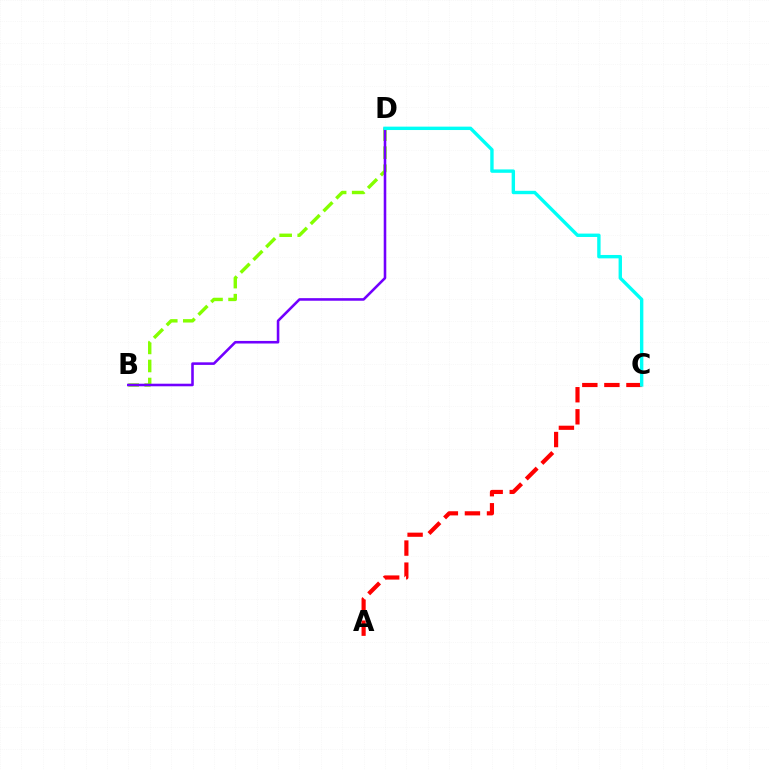{('A', 'C'): [{'color': '#ff0000', 'line_style': 'dashed', 'thickness': 3.0}], ('B', 'D'): [{'color': '#84ff00', 'line_style': 'dashed', 'thickness': 2.45}, {'color': '#7200ff', 'line_style': 'solid', 'thickness': 1.86}], ('C', 'D'): [{'color': '#00fff6', 'line_style': 'solid', 'thickness': 2.44}]}